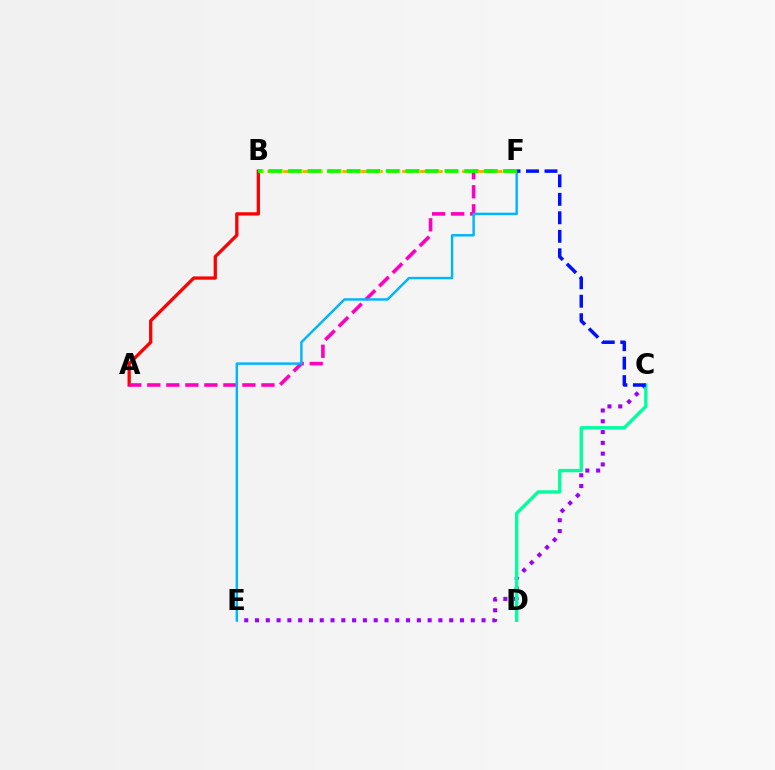{('A', 'B'): [{'color': '#ff0000', 'line_style': 'solid', 'thickness': 2.36}], ('A', 'F'): [{'color': '#ff00bd', 'line_style': 'dashed', 'thickness': 2.58}], ('C', 'E'): [{'color': '#9b00ff', 'line_style': 'dotted', 'thickness': 2.93}], ('B', 'F'): [{'color': '#ffa500', 'line_style': 'dashed', 'thickness': 2.03}, {'color': '#b3ff00', 'line_style': 'dotted', 'thickness': 2.64}, {'color': '#08ff00', 'line_style': 'dashed', 'thickness': 2.66}], ('C', 'D'): [{'color': '#00ff9d', 'line_style': 'solid', 'thickness': 2.42}], ('E', 'F'): [{'color': '#00b5ff', 'line_style': 'solid', 'thickness': 1.76}], ('C', 'F'): [{'color': '#0010ff', 'line_style': 'dashed', 'thickness': 2.51}]}